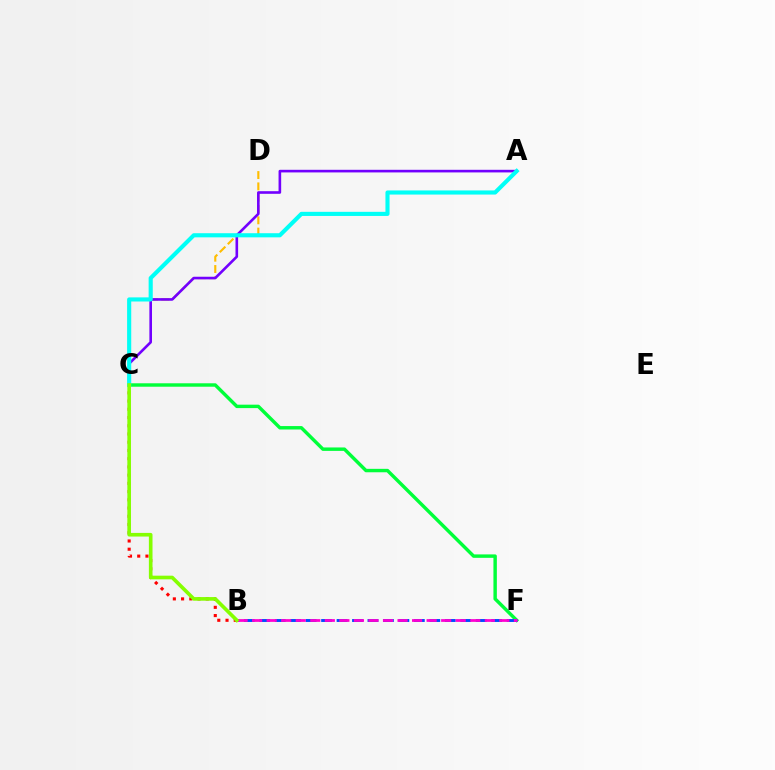{('C', 'D'): [{'color': '#ffbd00', 'line_style': 'dashed', 'thickness': 1.54}], ('C', 'F'): [{'color': '#00ff39', 'line_style': 'solid', 'thickness': 2.47}], ('B', 'C'): [{'color': '#ff0000', 'line_style': 'dotted', 'thickness': 2.24}, {'color': '#84ff00', 'line_style': 'solid', 'thickness': 2.62}], ('B', 'F'): [{'color': '#004bff', 'line_style': 'dashed', 'thickness': 2.1}, {'color': '#ff00cf', 'line_style': 'dashed', 'thickness': 1.98}], ('A', 'C'): [{'color': '#7200ff', 'line_style': 'solid', 'thickness': 1.89}, {'color': '#00fff6', 'line_style': 'solid', 'thickness': 2.97}]}